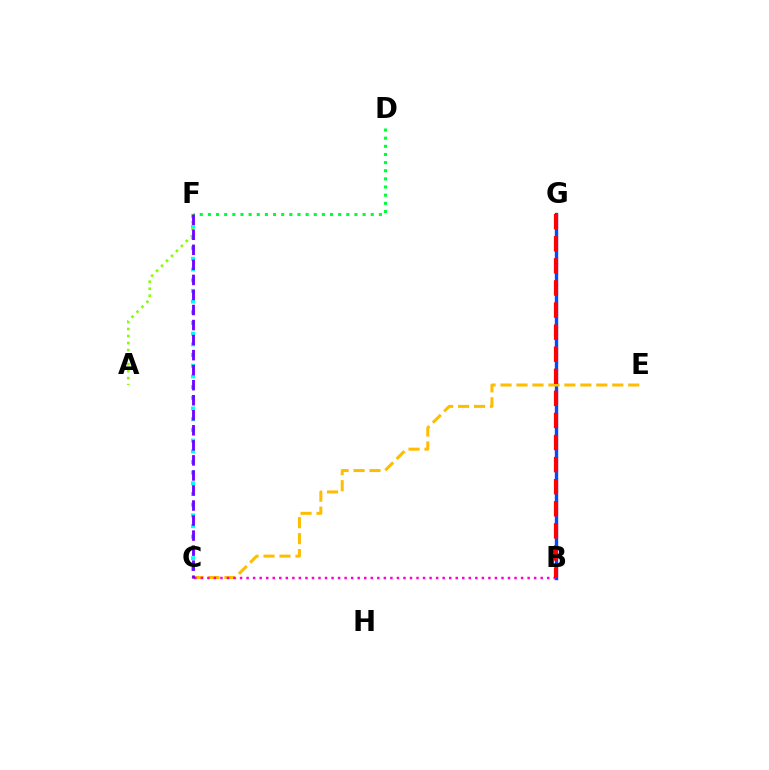{('B', 'G'): [{'color': '#004bff', 'line_style': 'solid', 'thickness': 2.42}, {'color': '#ff0000', 'line_style': 'dashed', 'thickness': 3.0}], ('C', 'E'): [{'color': '#ffbd00', 'line_style': 'dashed', 'thickness': 2.17}], ('C', 'F'): [{'color': '#00fff6', 'line_style': 'dotted', 'thickness': 2.91}, {'color': '#7200ff', 'line_style': 'dashed', 'thickness': 2.04}], ('D', 'F'): [{'color': '#00ff39', 'line_style': 'dotted', 'thickness': 2.21}], ('A', 'F'): [{'color': '#84ff00', 'line_style': 'dotted', 'thickness': 1.91}], ('B', 'C'): [{'color': '#ff00cf', 'line_style': 'dotted', 'thickness': 1.78}]}